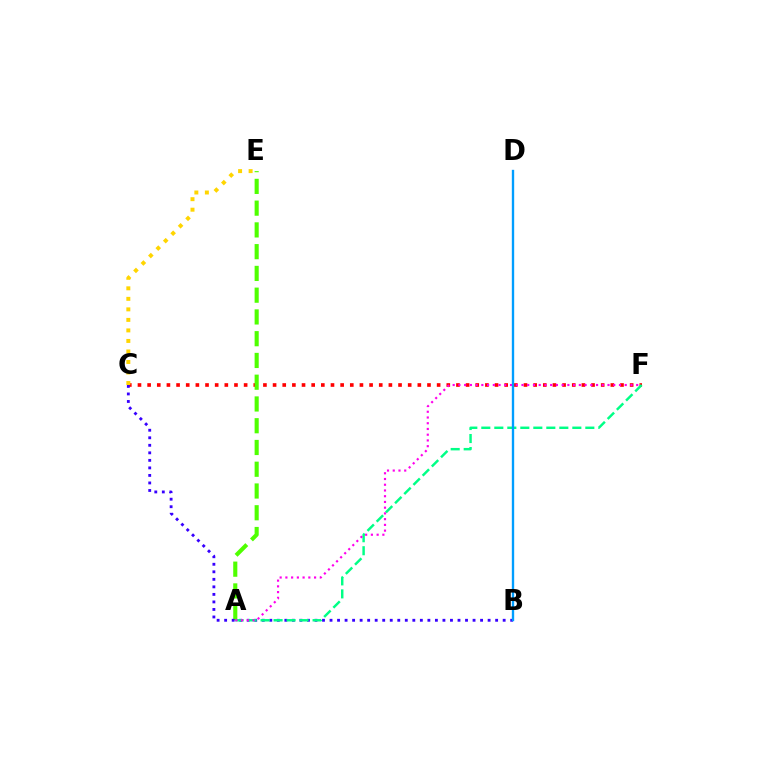{('C', 'F'): [{'color': '#ff0000', 'line_style': 'dotted', 'thickness': 2.62}], ('C', 'E'): [{'color': '#ffd500', 'line_style': 'dotted', 'thickness': 2.86}], ('A', 'E'): [{'color': '#4fff00', 'line_style': 'dashed', 'thickness': 2.96}], ('B', 'C'): [{'color': '#3700ff', 'line_style': 'dotted', 'thickness': 2.05}], ('A', 'F'): [{'color': '#00ff86', 'line_style': 'dashed', 'thickness': 1.77}, {'color': '#ff00ed', 'line_style': 'dotted', 'thickness': 1.56}], ('B', 'D'): [{'color': '#009eff', 'line_style': 'solid', 'thickness': 1.69}]}